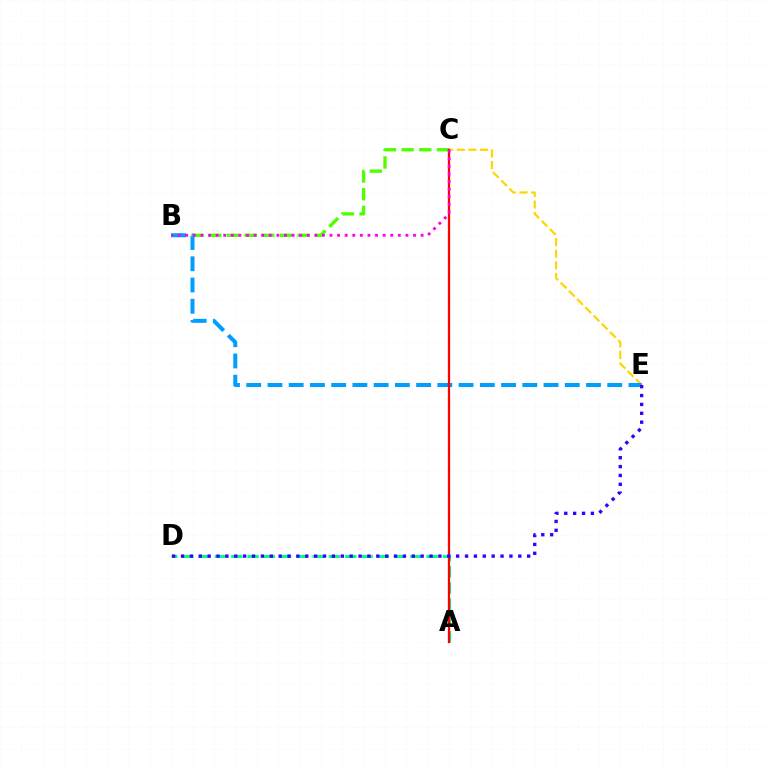{('A', 'D'): [{'color': '#00ff86', 'line_style': 'dashed', 'thickness': 2.21}], ('C', 'E'): [{'color': '#ffd500', 'line_style': 'dashed', 'thickness': 1.58}], ('B', 'C'): [{'color': '#4fff00', 'line_style': 'dashed', 'thickness': 2.4}, {'color': '#ff00ed', 'line_style': 'dotted', 'thickness': 2.06}], ('B', 'E'): [{'color': '#009eff', 'line_style': 'dashed', 'thickness': 2.89}], ('A', 'C'): [{'color': '#ff0000', 'line_style': 'solid', 'thickness': 1.65}], ('D', 'E'): [{'color': '#3700ff', 'line_style': 'dotted', 'thickness': 2.41}]}